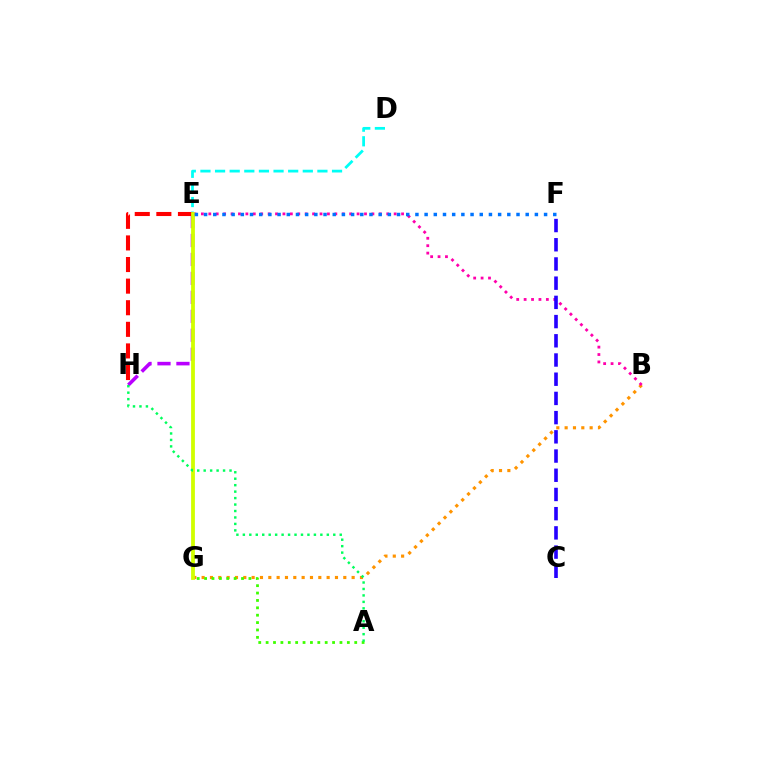{('D', 'E'): [{'color': '#00fff6', 'line_style': 'dashed', 'thickness': 1.99}], ('B', 'G'): [{'color': '#ff9400', 'line_style': 'dotted', 'thickness': 2.26}], ('E', 'H'): [{'color': '#b900ff', 'line_style': 'dashed', 'thickness': 2.57}, {'color': '#ff0000', 'line_style': 'dashed', 'thickness': 2.93}], ('A', 'G'): [{'color': '#3dff00', 'line_style': 'dotted', 'thickness': 2.01}], ('B', 'E'): [{'color': '#ff00ac', 'line_style': 'dotted', 'thickness': 2.01}], ('E', 'G'): [{'color': '#d1ff00', 'line_style': 'solid', 'thickness': 2.73}], ('E', 'F'): [{'color': '#0074ff', 'line_style': 'dotted', 'thickness': 2.5}], ('A', 'H'): [{'color': '#00ff5c', 'line_style': 'dotted', 'thickness': 1.75}], ('C', 'F'): [{'color': '#2500ff', 'line_style': 'dashed', 'thickness': 2.61}]}